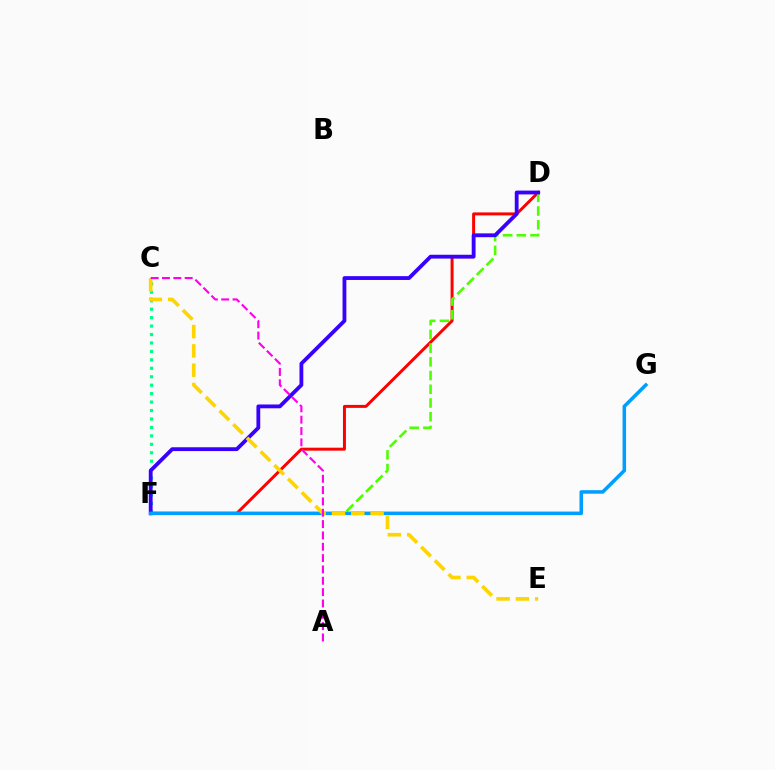{('D', 'F'): [{'color': '#ff0000', 'line_style': 'solid', 'thickness': 2.14}, {'color': '#4fff00', 'line_style': 'dashed', 'thickness': 1.86}, {'color': '#3700ff', 'line_style': 'solid', 'thickness': 2.74}], ('C', 'F'): [{'color': '#00ff86', 'line_style': 'dotted', 'thickness': 2.29}], ('F', 'G'): [{'color': '#009eff', 'line_style': 'solid', 'thickness': 2.54}], ('C', 'E'): [{'color': '#ffd500', 'line_style': 'dashed', 'thickness': 2.62}], ('A', 'C'): [{'color': '#ff00ed', 'line_style': 'dashed', 'thickness': 1.54}]}